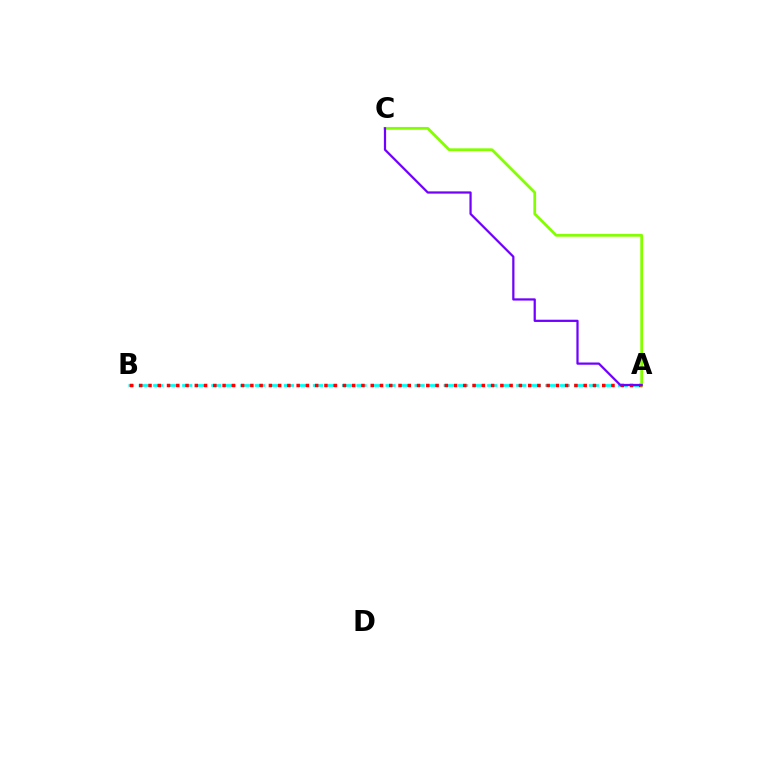{('A', 'B'): [{'color': '#00fff6', 'line_style': 'dashed', 'thickness': 1.97}, {'color': '#ff0000', 'line_style': 'dotted', 'thickness': 2.52}], ('A', 'C'): [{'color': '#84ff00', 'line_style': 'solid', 'thickness': 2.01}, {'color': '#7200ff', 'line_style': 'solid', 'thickness': 1.61}]}